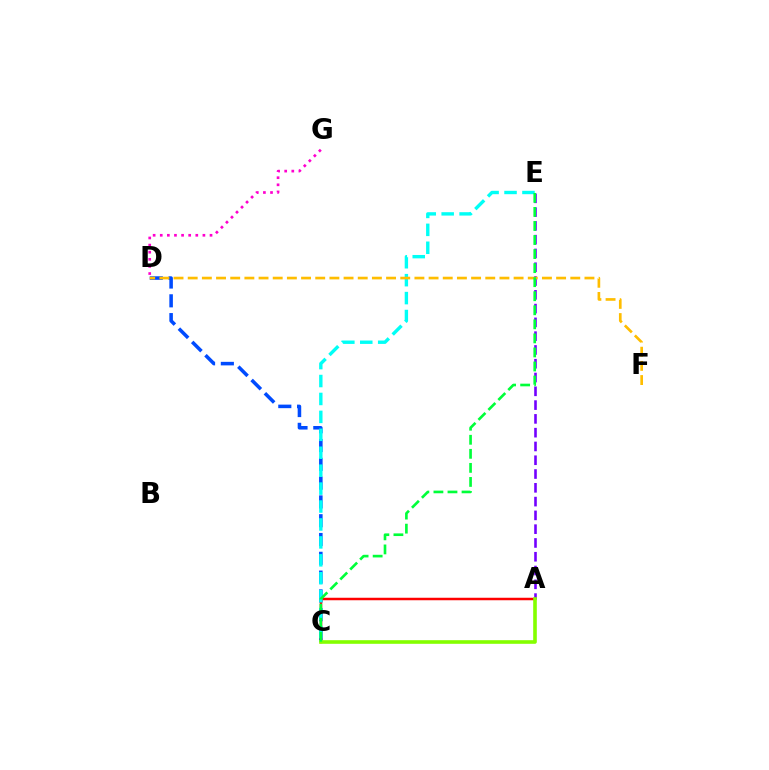{('A', 'E'): [{'color': '#7200ff', 'line_style': 'dashed', 'thickness': 1.87}], ('C', 'D'): [{'color': '#004bff', 'line_style': 'dashed', 'thickness': 2.55}], ('A', 'C'): [{'color': '#ff0000', 'line_style': 'solid', 'thickness': 1.79}, {'color': '#84ff00', 'line_style': 'solid', 'thickness': 2.61}], ('C', 'E'): [{'color': '#00fff6', 'line_style': 'dashed', 'thickness': 2.44}, {'color': '#00ff39', 'line_style': 'dashed', 'thickness': 1.91}], ('D', 'F'): [{'color': '#ffbd00', 'line_style': 'dashed', 'thickness': 1.92}], ('D', 'G'): [{'color': '#ff00cf', 'line_style': 'dotted', 'thickness': 1.93}]}